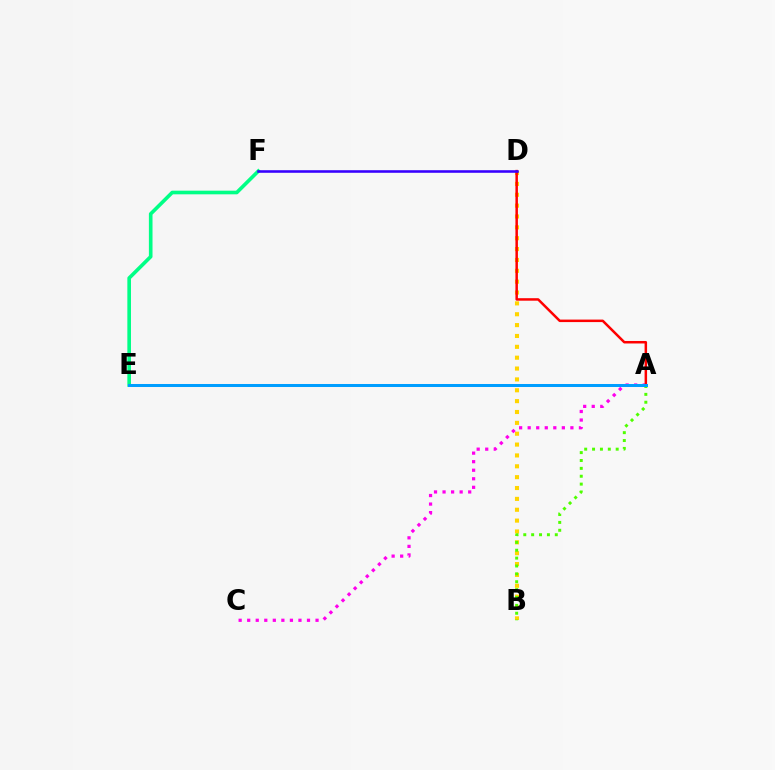{('E', 'F'): [{'color': '#00ff86', 'line_style': 'solid', 'thickness': 2.62}], ('B', 'D'): [{'color': '#ffd500', 'line_style': 'dotted', 'thickness': 2.95}], ('A', 'C'): [{'color': '#ff00ed', 'line_style': 'dotted', 'thickness': 2.32}], ('A', 'D'): [{'color': '#ff0000', 'line_style': 'solid', 'thickness': 1.8}], ('D', 'F'): [{'color': '#3700ff', 'line_style': 'solid', 'thickness': 1.85}], ('A', 'B'): [{'color': '#4fff00', 'line_style': 'dotted', 'thickness': 2.14}], ('A', 'E'): [{'color': '#009eff', 'line_style': 'solid', 'thickness': 2.17}]}